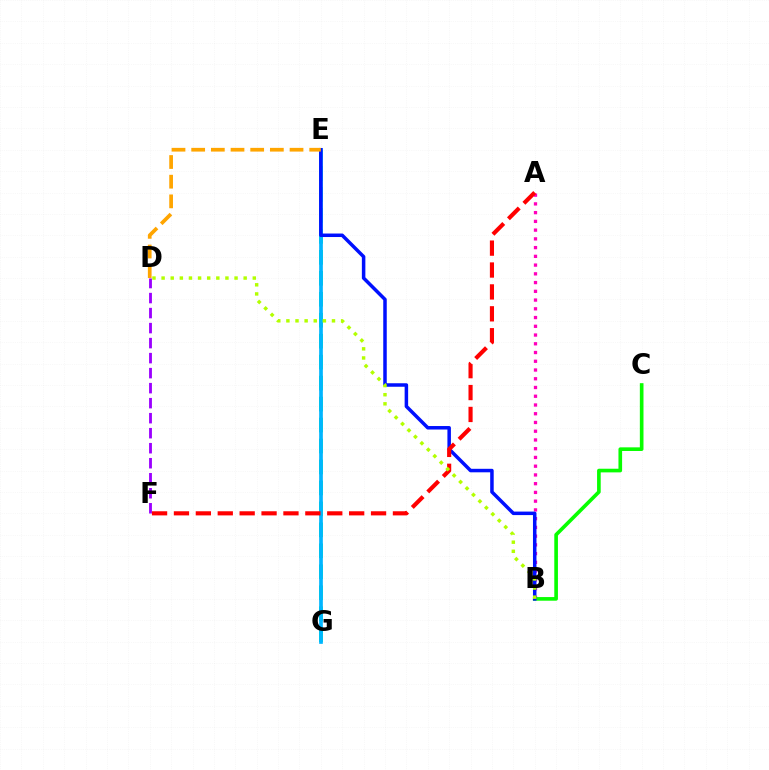{('E', 'G'): [{'color': '#00ff9d', 'line_style': 'dashed', 'thickness': 2.85}, {'color': '#00b5ff', 'line_style': 'solid', 'thickness': 2.65}], ('A', 'B'): [{'color': '#ff00bd', 'line_style': 'dotted', 'thickness': 2.38}], ('D', 'F'): [{'color': '#9b00ff', 'line_style': 'dashed', 'thickness': 2.04}], ('B', 'C'): [{'color': '#08ff00', 'line_style': 'solid', 'thickness': 2.62}], ('B', 'E'): [{'color': '#0010ff', 'line_style': 'solid', 'thickness': 2.52}], ('D', 'E'): [{'color': '#ffa500', 'line_style': 'dashed', 'thickness': 2.67}], ('A', 'F'): [{'color': '#ff0000', 'line_style': 'dashed', 'thickness': 2.97}], ('B', 'D'): [{'color': '#b3ff00', 'line_style': 'dotted', 'thickness': 2.48}]}